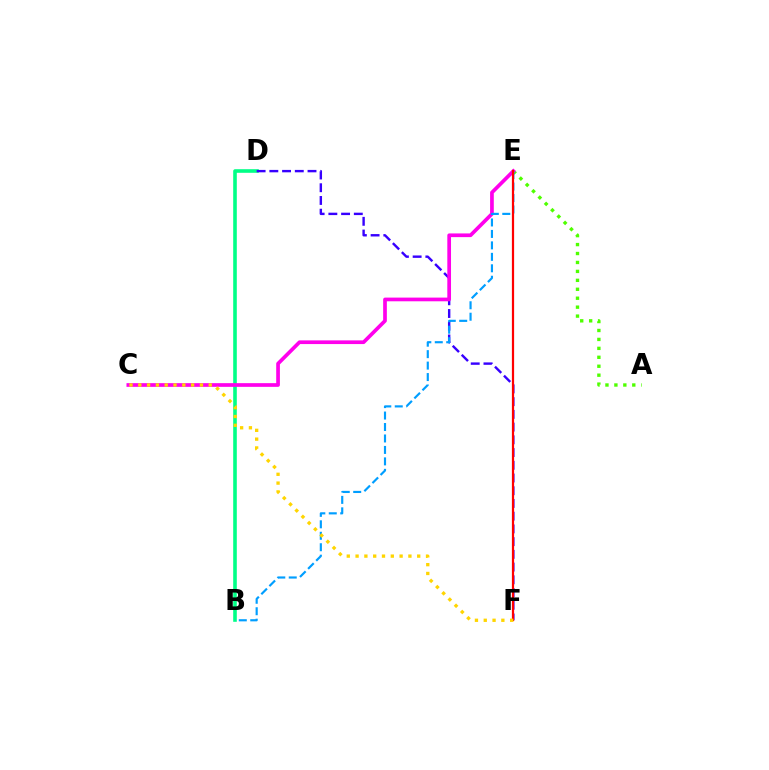{('B', 'D'): [{'color': '#00ff86', 'line_style': 'solid', 'thickness': 2.59}], ('A', 'E'): [{'color': '#4fff00', 'line_style': 'dotted', 'thickness': 2.43}], ('D', 'F'): [{'color': '#3700ff', 'line_style': 'dashed', 'thickness': 1.73}], ('C', 'E'): [{'color': '#ff00ed', 'line_style': 'solid', 'thickness': 2.66}], ('B', 'E'): [{'color': '#009eff', 'line_style': 'dashed', 'thickness': 1.56}], ('E', 'F'): [{'color': '#ff0000', 'line_style': 'solid', 'thickness': 1.6}], ('C', 'F'): [{'color': '#ffd500', 'line_style': 'dotted', 'thickness': 2.39}]}